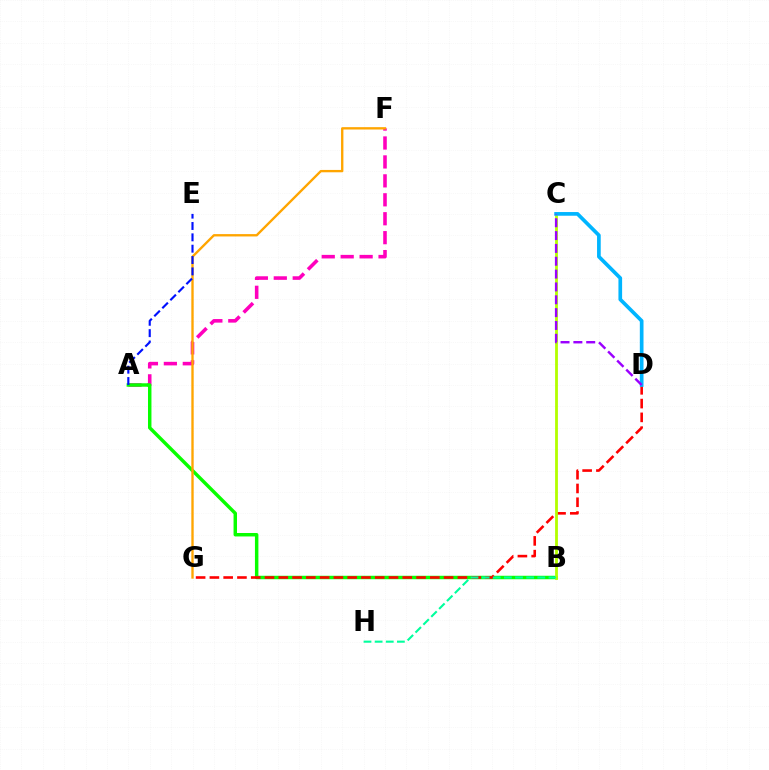{('A', 'F'): [{'color': '#ff00bd', 'line_style': 'dashed', 'thickness': 2.57}], ('A', 'B'): [{'color': '#08ff00', 'line_style': 'solid', 'thickness': 2.49}], ('D', 'G'): [{'color': '#ff0000', 'line_style': 'dashed', 'thickness': 1.87}], ('B', 'C'): [{'color': '#b3ff00', 'line_style': 'solid', 'thickness': 2.02}], ('B', 'H'): [{'color': '#00ff9d', 'line_style': 'dashed', 'thickness': 1.51}], ('F', 'G'): [{'color': '#ffa500', 'line_style': 'solid', 'thickness': 1.69}], ('A', 'E'): [{'color': '#0010ff', 'line_style': 'dashed', 'thickness': 1.54}], ('C', 'D'): [{'color': '#00b5ff', 'line_style': 'solid', 'thickness': 2.65}, {'color': '#9b00ff', 'line_style': 'dashed', 'thickness': 1.74}]}